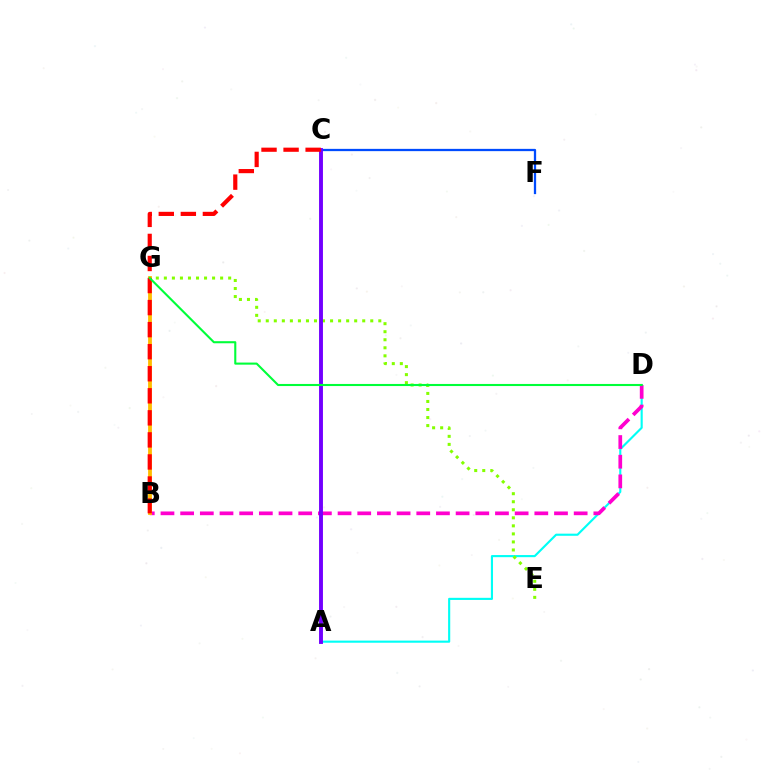{('A', 'D'): [{'color': '#00fff6', 'line_style': 'solid', 'thickness': 1.53}], ('E', 'G'): [{'color': '#84ff00', 'line_style': 'dotted', 'thickness': 2.18}], ('B', 'D'): [{'color': '#ff00cf', 'line_style': 'dashed', 'thickness': 2.67}], ('C', 'F'): [{'color': '#004bff', 'line_style': 'solid', 'thickness': 1.64}], ('B', 'G'): [{'color': '#ffbd00', 'line_style': 'solid', 'thickness': 2.75}], ('A', 'C'): [{'color': '#7200ff', 'line_style': 'solid', 'thickness': 2.81}], ('B', 'C'): [{'color': '#ff0000', 'line_style': 'dashed', 'thickness': 3.0}], ('D', 'G'): [{'color': '#00ff39', 'line_style': 'solid', 'thickness': 1.51}]}